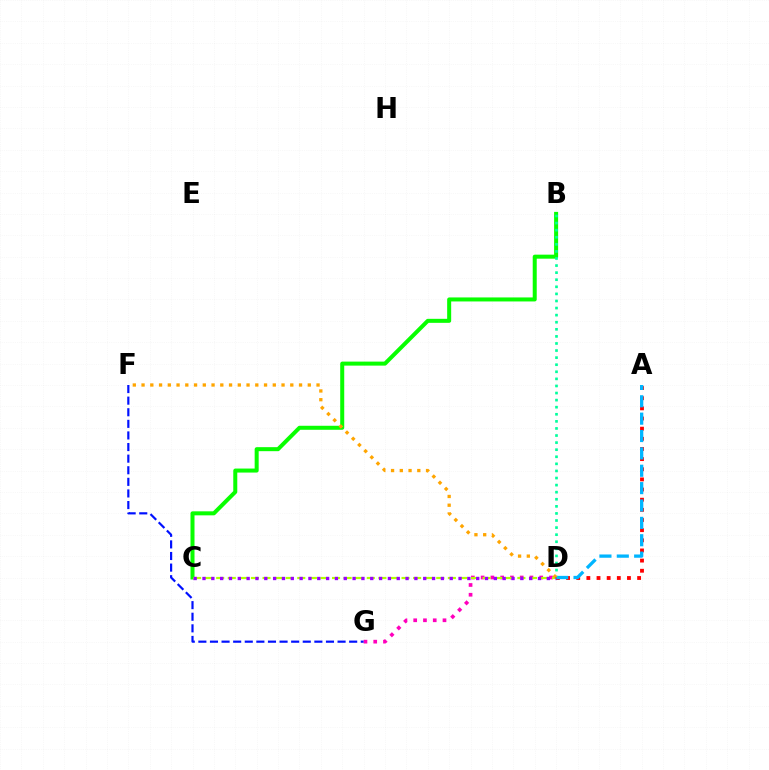{('D', 'G'): [{'color': '#ff00bd', 'line_style': 'dotted', 'thickness': 2.65}], ('B', 'C'): [{'color': '#08ff00', 'line_style': 'solid', 'thickness': 2.89}], ('A', 'D'): [{'color': '#ff0000', 'line_style': 'dotted', 'thickness': 2.76}, {'color': '#00b5ff', 'line_style': 'dashed', 'thickness': 2.36}], ('C', 'D'): [{'color': '#b3ff00', 'line_style': 'dashed', 'thickness': 1.57}, {'color': '#9b00ff', 'line_style': 'dotted', 'thickness': 2.4}], ('F', 'G'): [{'color': '#0010ff', 'line_style': 'dashed', 'thickness': 1.58}], ('B', 'D'): [{'color': '#00ff9d', 'line_style': 'dotted', 'thickness': 1.92}], ('D', 'F'): [{'color': '#ffa500', 'line_style': 'dotted', 'thickness': 2.38}]}